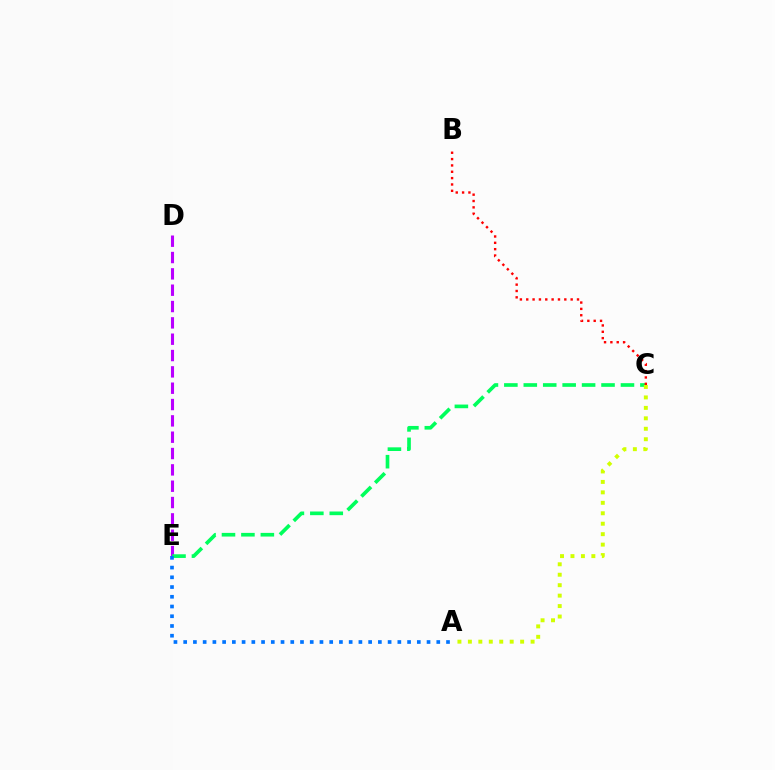{('D', 'E'): [{'color': '#b900ff', 'line_style': 'dashed', 'thickness': 2.22}], ('C', 'E'): [{'color': '#00ff5c', 'line_style': 'dashed', 'thickness': 2.64}], ('B', 'C'): [{'color': '#ff0000', 'line_style': 'dotted', 'thickness': 1.72}], ('A', 'E'): [{'color': '#0074ff', 'line_style': 'dotted', 'thickness': 2.64}], ('A', 'C'): [{'color': '#d1ff00', 'line_style': 'dotted', 'thickness': 2.84}]}